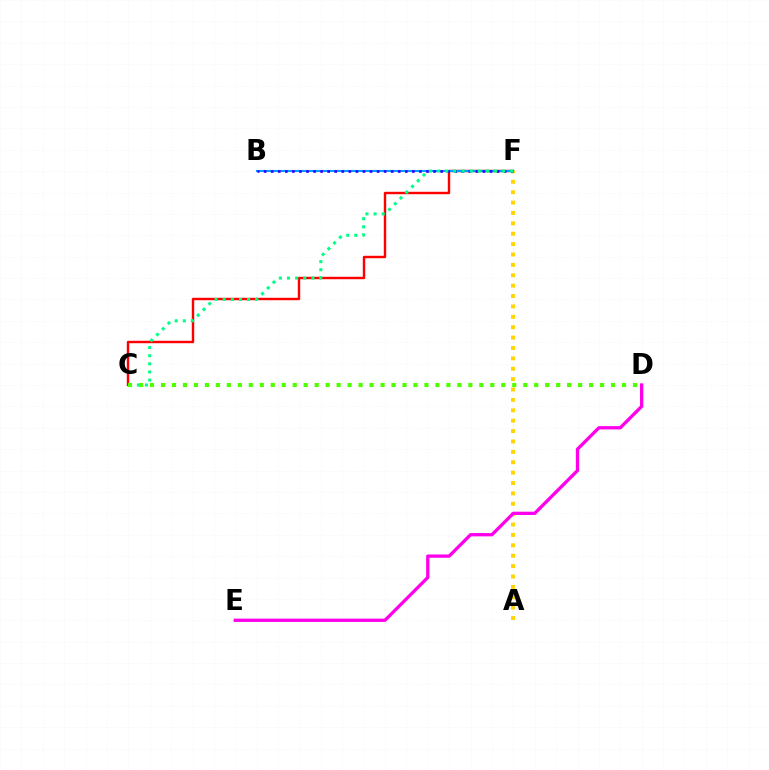{('C', 'F'): [{'color': '#ff0000', 'line_style': 'solid', 'thickness': 1.74}, {'color': '#00ff86', 'line_style': 'dotted', 'thickness': 2.21}], ('B', 'F'): [{'color': '#009eff', 'line_style': 'solid', 'thickness': 1.51}, {'color': '#3700ff', 'line_style': 'dotted', 'thickness': 1.92}], ('A', 'F'): [{'color': '#ffd500', 'line_style': 'dotted', 'thickness': 2.82}], ('D', 'E'): [{'color': '#ff00ed', 'line_style': 'solid', 'thickness': 2.38}], ('C', 'D'): [{'color': '#4fff00', 'line_style': 'dotted', 'thickness': 2.98}]}